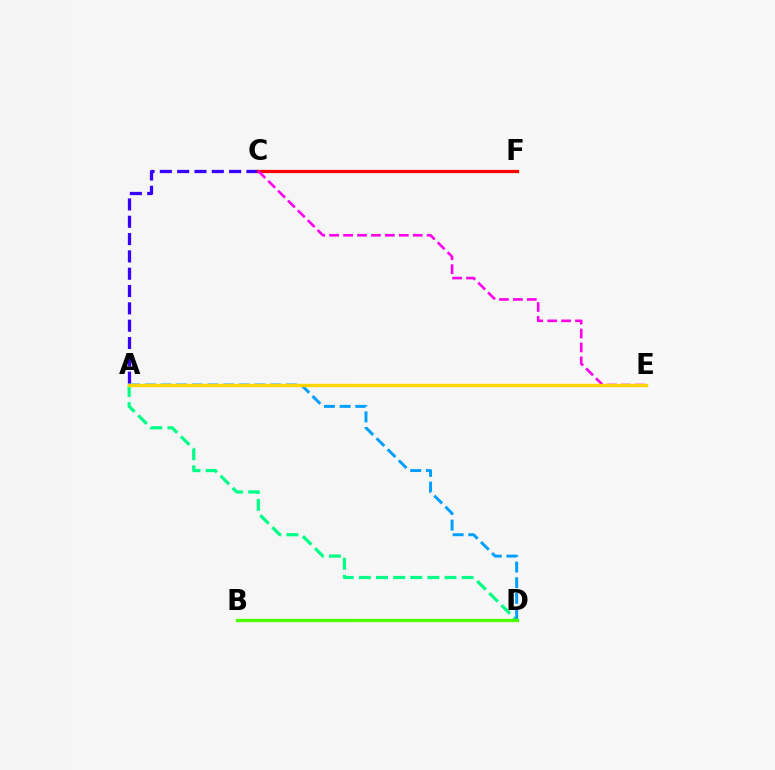{('A', 'C'): [{'color': '#3700ff', 'line_style': 'dashed', 'thickness': 2.35}], ('C', 'F'): [{'color': '#ff0000', 'line_style': 'solid', 'thickness': 2.34}], ('A', 'D'): [{'color': '#00ff86', 'line_style': 'dashed', 'thickness': 2.33}, {'color': '#009eff', 'line_style': 'dashed', 'thickness': 2.13}], ('C', 'E'): [{'color': '#ff00ed', 'line_style': 'dashed', 'thickness': 1.89}], ('A', 'E'): [{'color': '#ffd500', 'line_style': 'solid', 'thickness': 2.42}], ('B', 'D'): [{'color': '#4fff00', 'line_style': 'solid', 'thickness': 2.38}]}